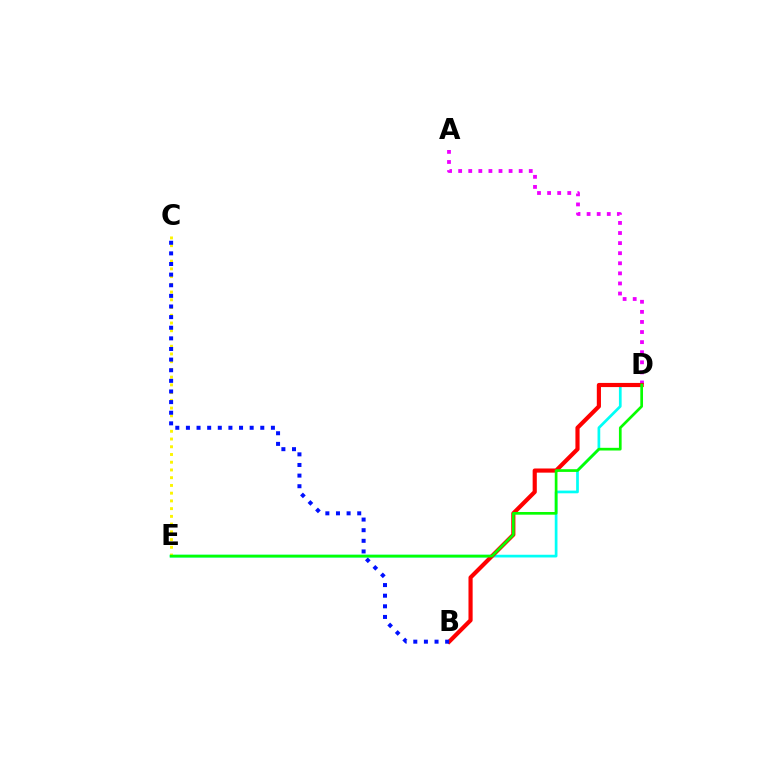{('A', 'D'): [{'color': '#ee00ff', 'line_style': 'dotted', 'thickness': 2.74}], ('D', 'E'): [{'color': '#00fff6', 'line_style': 'solid', 'thickness': 1.96}, {'color': '#08ff00', 'line_style': 'solid', 'thickness': 1.94}], ('C', 'E'): [{'color': '#fcf500', 'line_style': 'dotted', 'thickness': 2.1}], ('B', 'D'): [{'color': '#ff0000', 'line_style': 'solid', 'thickness': 2.99}], ('B', 'C'): [{'color': '#0010ff', 'line_style': 'dotted', 'thickness': 2.89}]}